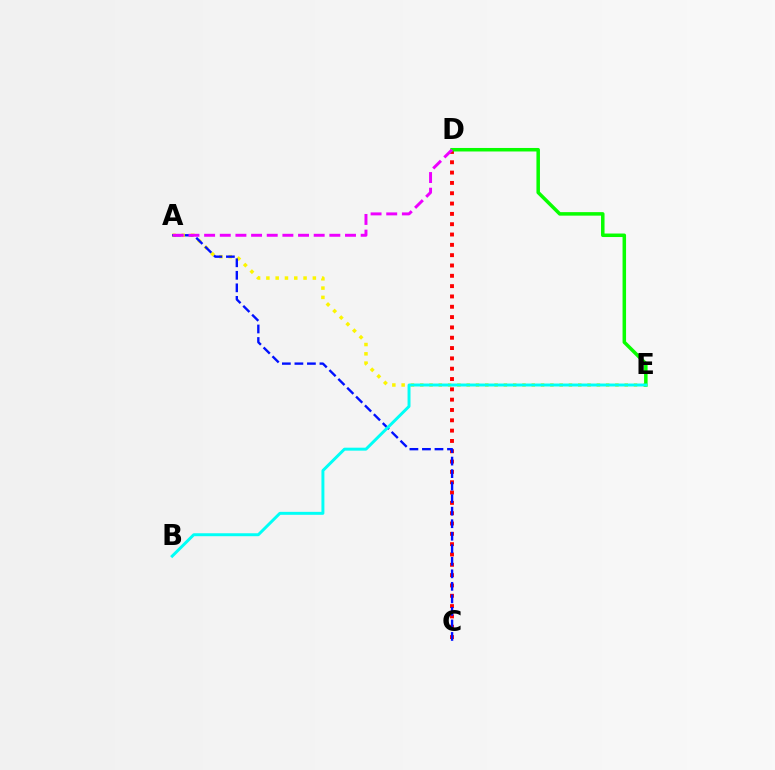{('C', 'D'): [{'color': '#ff0000', 'line_style': 'dotted', 'thickness': 2.8}], ('A', 'E'): [{'color': '#fcf500', 'line_style': 'dotted', 'thickness': 2.53}], ('A', 'C'): [{'color': '#0010ff', 'line_style': 'dashed', 'thickness': 1.7}], ('D', 'E'): [{'color': '#08ff00', 'line_style': 'solid', 'thickness': 2.53}], ('B', 'E'): [{'color': '#00fff6', 'line_style': 'solid', 'thickness': 2.13}], ('A', 'D'): [{'color': '#ee00ff', 'line_style': 'dashed', 'thickness': 2.13}]}